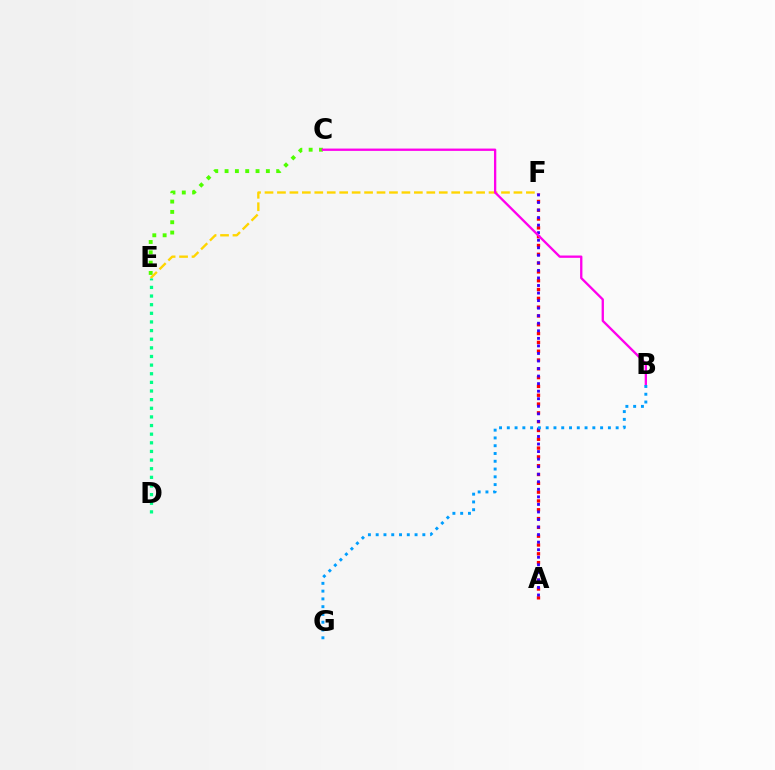{('A', 'F'): [{'color': '#ff0000', 'line_style': 'dotted', 'thickness': 2.39}, {'color': '#3700ff', 'line_style': 'dotted', 'thickness': 2.05}], ('C', 'E'): [{'color': '#4fff00', 'line_style': 'dotted', 'thickness': 2.8}], ('E', 'F'): [{'color': '#ffd500', 'line_style': 'dashed', 'thickness': 1.69}], ('B', 'C'): [{'color': '#ff00ed', 'line_style': 'solid', 'thickness': 1.67}], ('B', 'G'): [{'color': '#009eff', 'line_style': 'dotted', 'thickness': 2.11}], ('D', 'E'): [{'color': '#00ff86', 'line_style': 'dotted', 'thickness': 2.35}]}